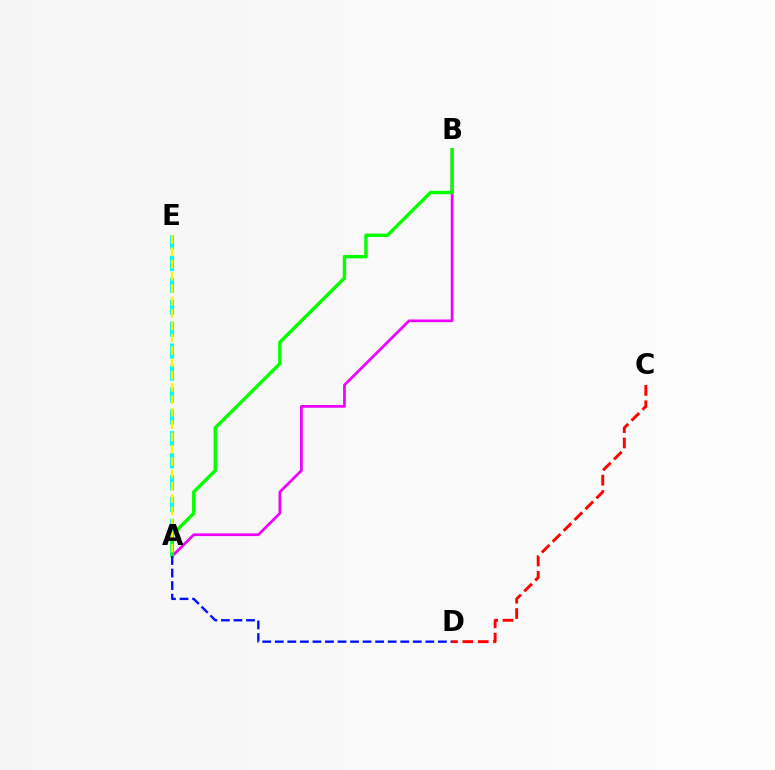{('C', 'D'): [{'color': '#ff0000', 'line_style': 'dashed', 'thickness': 2.09}], ('A', 'B'): [{'color': '#ee00ff', 'line_style': 'solid', 'thickness': 1.95}, {'color': '#08ff00', 'line_style': 'solid', 'thickness': 2.45}], ('A', 'E'): [{'color': '#00fff6', 'line_style': 'dashed', 'thickness': 2.98}, {'color': '#fcf500', 'line_style': 'dashed', 'thickness': 1.68}], ('A', 'D'): [{'color': '#0010ff', 'line_style': 'dashed', 'thickness': 1.7}]}